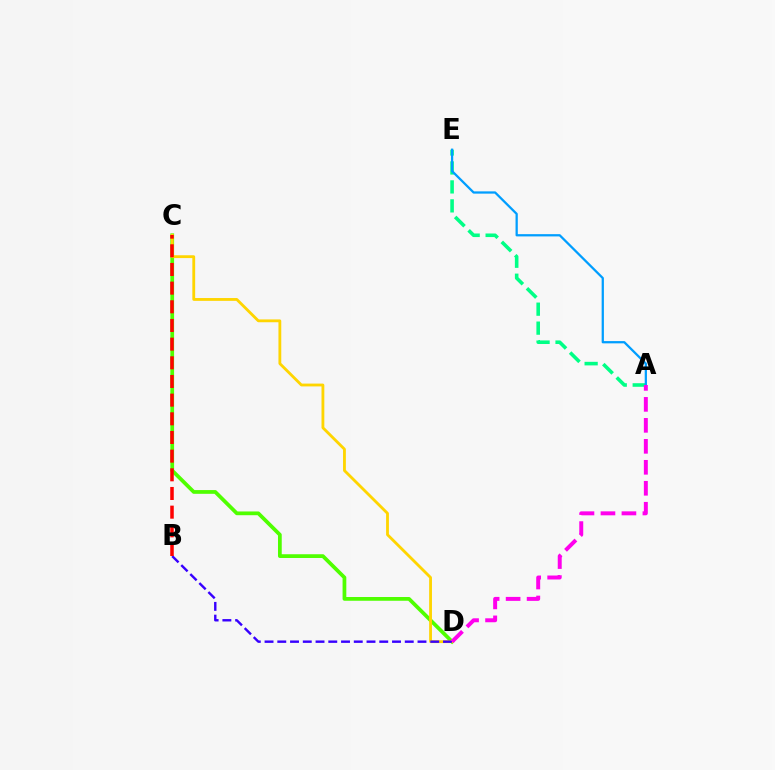{('A', 'E'): [{'color': '#00ff86', 'line_style': 'dashed', 'thickness': 2.58}, {'color': '#009eff', 'line_style': 'solid', 'thickness': 1.63}], ('C', 'D'): [{'color': '#4fff00', 'line_style': 'solid', 'thickness': 2.7}, {'color': '#ffd500', 'line_style': 'solid', 'thickness': 2.03}], ('B', 'D'): [{'color': '#3700ff', 'line_style': 'dashed', 'thickness': 1.73}], ('B', 'C'): [{'color': '#ff0000', 'line_style': 'dashed', 'thickness': 2.54}], ('A', 'D'): [{'color': '#ff00ed', 'line_style': 'dashed', 'thickness': 2.85}]}